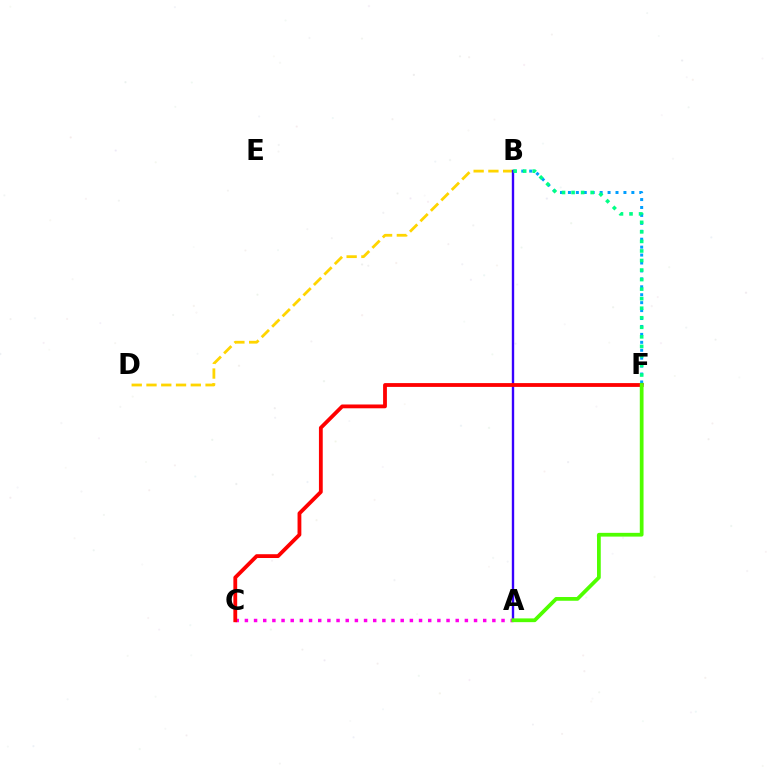{('B', 'F'): [{'color': '#009eff', 'line_style': 'dotted', 'thickness': 2.15}, {'color': '#00ff86', 'line_style': 'dotted', 'thickness': 2.59}], ('B', 'D'): [{'color': '#ffd500', 'line_style': 'dashed', 'thickness': 2.01}], ('A', 'B'): [{'color': '#3700ff', 'line_style': 'solid', 'thickness': 1.71}], ('A', 'C'): [{'color': '#ff00ed', 'line_style': 'dotted', 'thickness': 2.49}], ('C', 'F'): [{'color': '#ff0000', 'line_style': 'solid', 'thickness': 2.74}], ('A', 'F'): [{'color': '#4fff00', 'line_style': 'solid', 'thickness': 2.7}]}